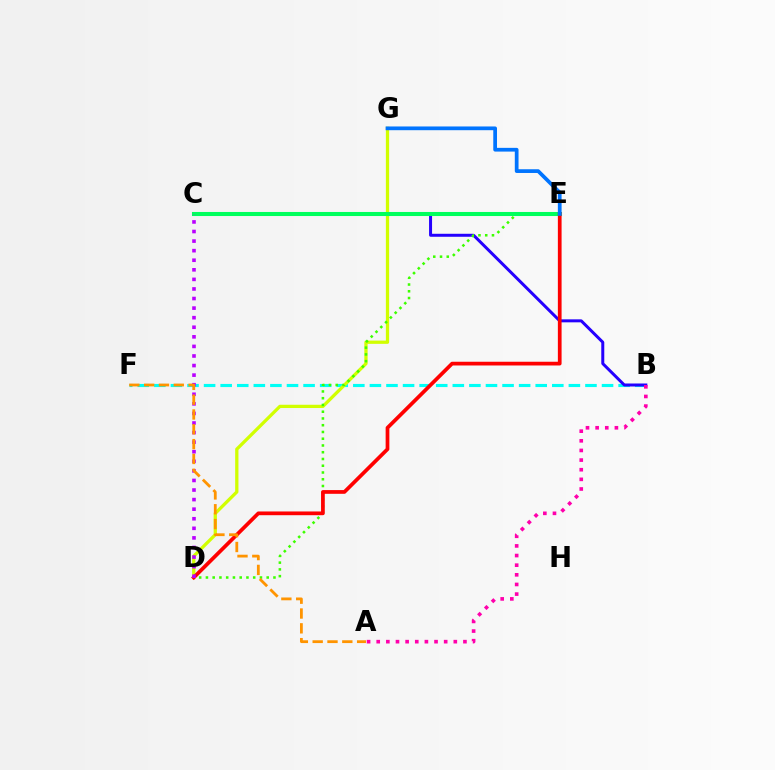{('B', 'F'): [{'color': '#00fff6', 'line_style': 'dashed', 'thickness': 2.25}], ('D', 'G'): [{'color': '#d1ff00', 'line_style': 'solid', 'thickness': 2.35}], ('B', 'C'): [{'color': '#2500ff', 'line_style': 'solid', 'thickness': 2.16}], ('D', 'E'): [{'color': '#3dff00', 'line_style': 'dotted', 'thickness': 1.83}, {'color': '#ff0000', 'line_style': 'solid', 'thickness': 2.68}], ('C', 'E'): [{'color': '#00ff5c', 'line_style': 'solid', 'thickness': 2.93}], ('C', 'D'): [{'color': '#b900ff', 'line_style': 'dotted', 'thickness': 2.6}], ('E', 'G'): [{'color': '#0074ff', 'line_style': 'solid', 'thickness': 2.69}], ('A', 'B'): [{'color': '#ff00ac', 'line_style': 'dotted', 'thickness': 2.62}], ('A', 'F'): [{'color': '#ff9400', 'line_style': 'dashed', 'thickness': 2.01}]}